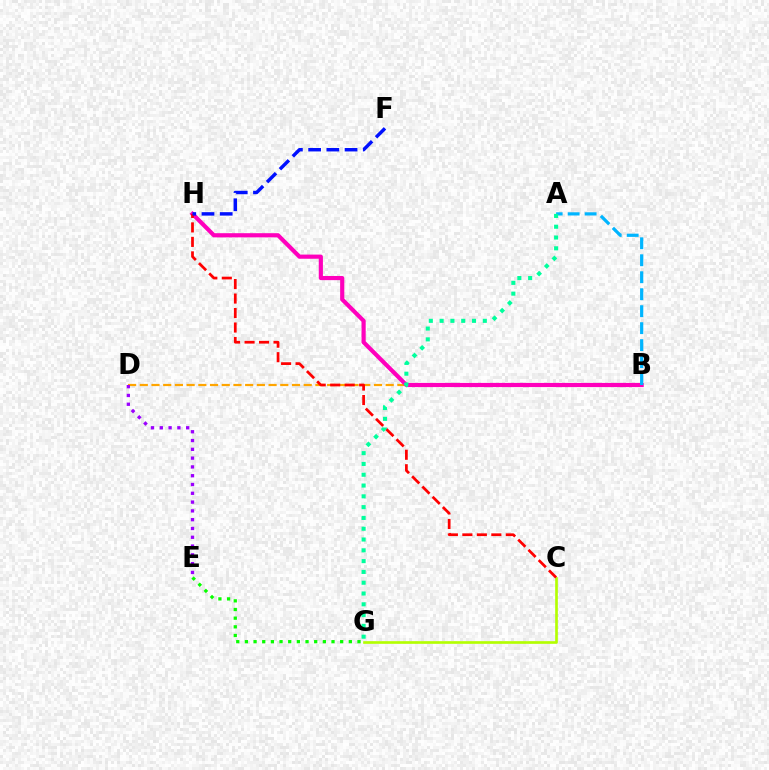{('B', 'D'): [{'color': '#ffa500', 'line_style': 'dashed', 'thickness': 1.59}], ('C', 'G'): [{'color': '#b3ff00', 'line_style': 'solid', 'thickness': 1.91}], ('E', 'G'): [{'color': '#08ff00', 'line_style': 'dotted', 'thickness': 2.35}], ('B', 'H'): [{'color': '#ff00bd', 'line_style': 'solid', 'thickness': 3.0}], ('C', 'H'): [{'color': '#ff0000', 'line_style': 'dashed', 'thickness': 1.97}], ('F', 'H'): [{'color': '#0010ff', 'line_style': 'dashed', 'thickness': 2.48}], ('A', 'B'): [{'color': '#00b5ff', 'line_style': 'dashed', 'thickness': 2.31}], ('D', 'E'): [{'color': '#9b00ff', 'line_style': 'dotted', 'thickness': 2.39}], ('A', 'G'): [{'color': '#00ff9d', 'line_style': 'dotted', 'thickness': 2.93}]}